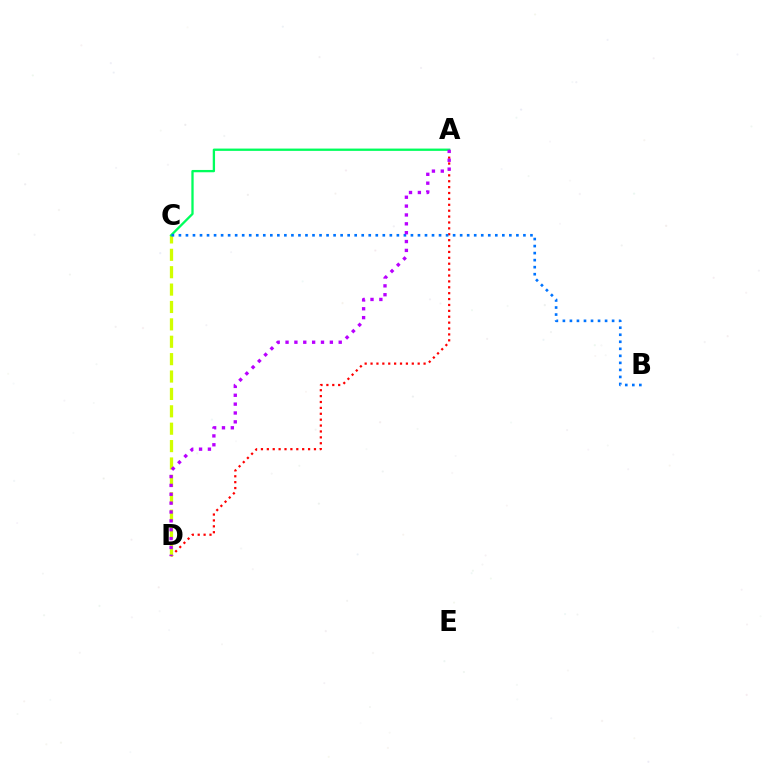{('A', 'D'): [{'color': '#ff0000', 'line_style': 'dotted', 'thickness': 1.6}, {'color': '#b900ff', 'line_style': 'dotted', 'thickness': 2.41}], ('C', 'D'): [{'color': '#d1ff00', 'line_style': 'dashed', 'thickness': 2.36}], ('A', 'C'): [{'color': '#00ff5c', 'line_style': 'solid', 'thickness': 1.66}], ('B', 'C'): [{'color': '#0074ff', 'line_style': 'dotted', 'thickness': 1.91}]}